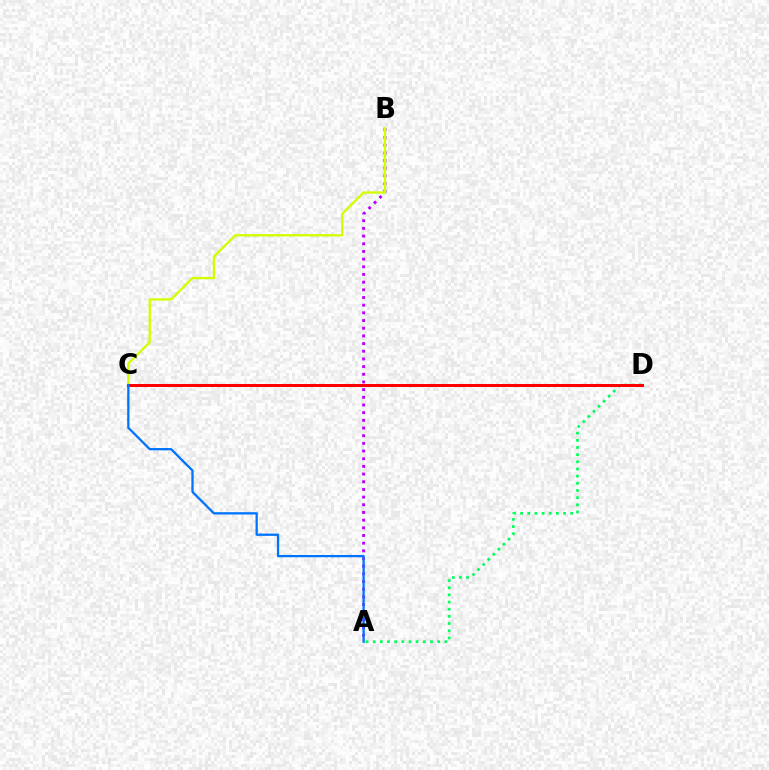{('A', 'B'): [{'color': '#b900ff', 'line_style': 'dotted', 'thickness': 2.09}], ('A', 'D'): [{'color': '#00ff5c', 'line_style': 'dotted', 'thickness': 1.95}], ('B', 'C'): [{'color': '#d1ff00', 'line_style': 'solid', 'thickness': 1.68}], ('C', 'D'): [{'color': '#ff0000', 'line_style': 'solid', 'thickness': 2.17}], ('A', 'C'): [{'color': '#0074ff', 'line_style': 'solid', 'thickness': 1.65}]}